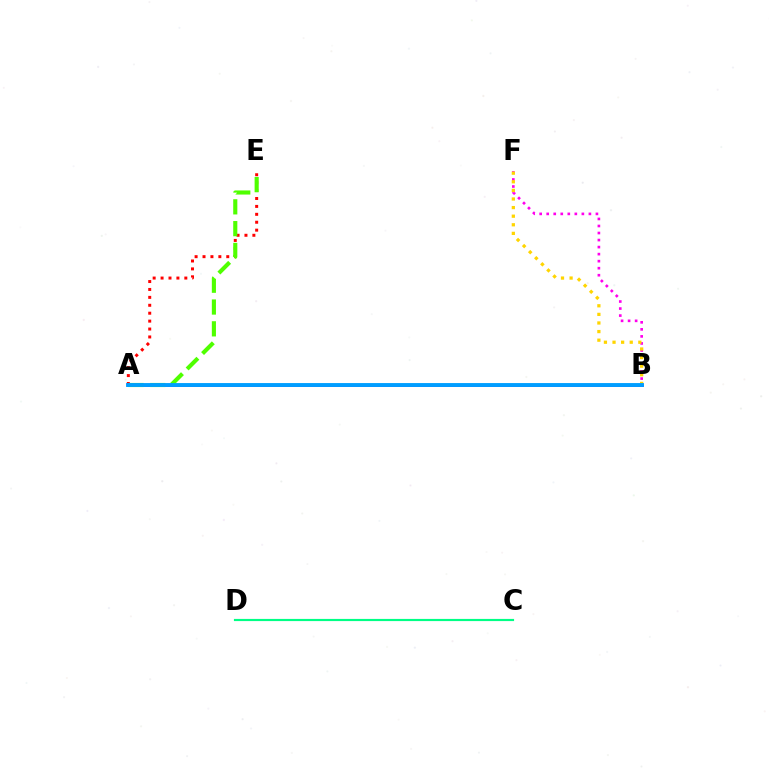{('A', 'E'): [{'color': '#ff0000', 'line_style': 'dotted', 'thickness': 2.15}, {'color': '#4fff00', 'line_style': 'dashed', 'thickness': 2.96}], ('A', 'B'): [{'color': '#3700ff', 'line_style': 'solid', 'thickness': 1.84}, {'color': '#009eff', 'line_style': 'solid', 'thickness': 2.79}], ('B', 'F'): [{'color': '#ff00ed', 'line_style': 'dotted', 'thickness': 1.91}, {'color': '#ffd500', 'line_style': 'dotted', 'thickness': 2.34}], ('C', 'D'): [{'color': '#00ff86', 'line_style': 'solid', 'thickness': 1.56}]}